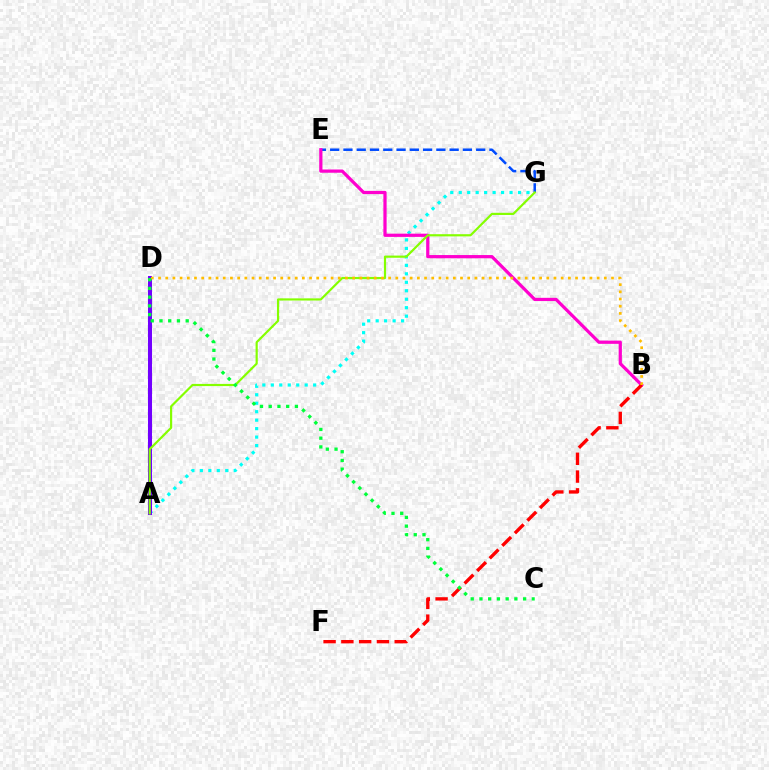{('E', 'G'): [{'color': '#004bff', 'line_style': 'dashed', 'thickness': 1.8}], ('A', 'G'): [{'color': '#00fff6', 'line_style': 'dotted', 'thickness': 2.3}, {'color': '#84ff00', 'line_style': 'solid', 'thickness': 1.57}], ('B', 'E'): [{'color': '#ff00cf', 'line_style': 'solid', 'thickness': 2.32}], ('B', 'F'): [{'color': '#ff0000', 'line_style': 'dashed', 'thickness': 2.42}], ('A', 'D'): [{'color': '#7200ff', 'line_style': 'solid', 'thickness': 2.91}], ('B', 'D'): [{'color': '#ffbd00', 'line_style': 'dotted', 'thickness': 1.95}], ('C', 'D'): [{'color': '#00ff39', 'line_style': 'dotted', 'thickness': 2.37}]}